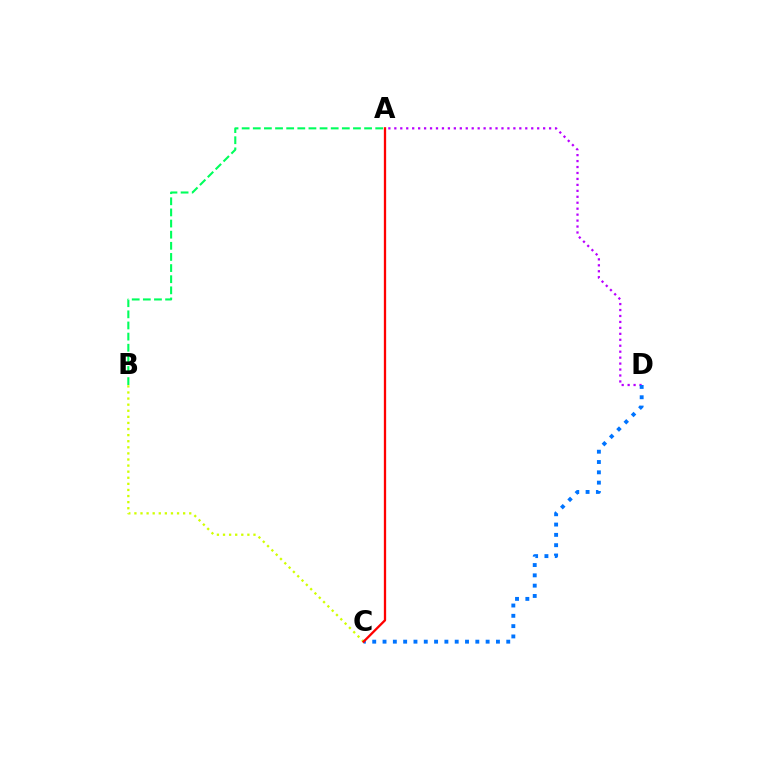{('A', 'D'): [{'color': '#b900ff', 'line_style': 'dotted', 'thickness': 1.62}], ('A', 'B'): [{'color': '#00ff5c', 'line_style': 'dashed', 'thickness': 1.51}], ('B', 'C'): [{'color': '#d1ff00', 'line_style': 'dotted', 'thickness': 1.66}], ('C', 'D'): [{'color': '#0074ff', 'line_style': 'dotted', 'thickness': 2.8}], ('A', 'C'): [{'color': '#ff0000', 'line_style': 'solid', 'thickness': 1.66}]}